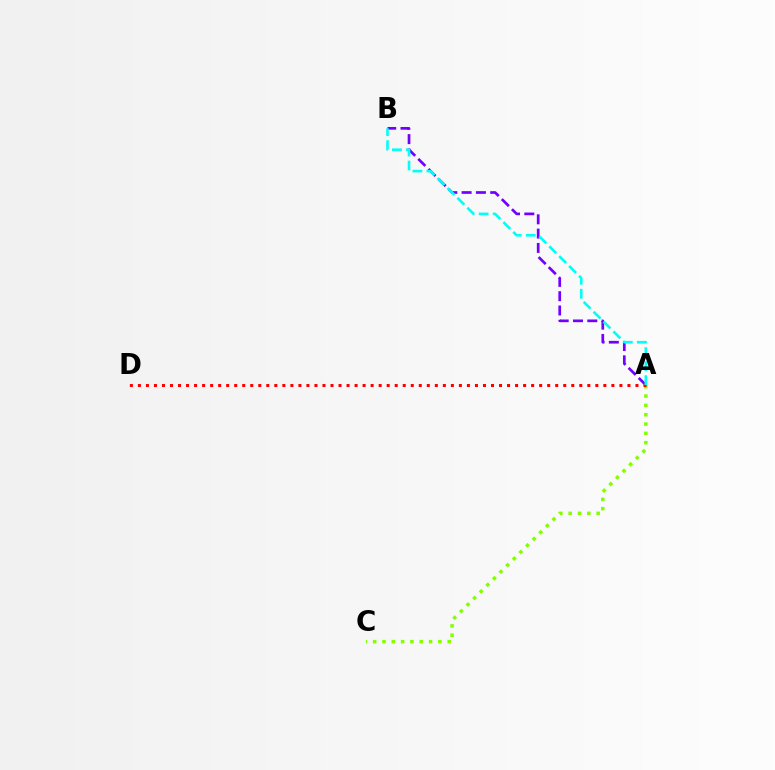{('A', 'C'): [{'color': '#84ff00', 'line_style': 'dotted', 'thickness': 2.53}], ('A', 'B'): [{'color': '#7200ff', 'line_style': 'dashed', 'thickness': 1.94}, {'color': '#00fff6', 'line_style': 'dashed', 'thickness': 1.9}], ('A', 'D'): [{'color': '#ff0000', 'line_style': 'dotted', 'thickness': 2.18}]}